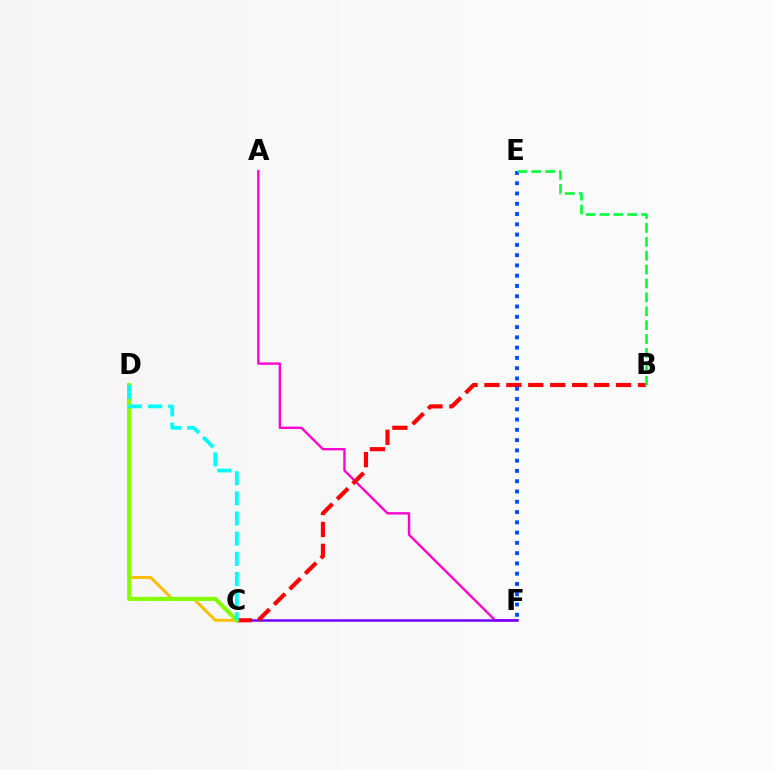{('C', 'D'): [{'color': '#ffbd00', 'line_style': 'solid', 'thickness': 2.13}, {'color': '#84ff00', 'line_style': 'solid', 'thickness': 2.95}, {'color': '#00fff6', 'line_style': 'dashed', 'thickness': 2.74}], ('A', 'F'): [{'color': '#ff00cf', 'line_style': 'solid', 'thickness': 1.71}], ('C', 'F'): [{'color': '#7200ff', 'line_style': 'solid', 'thickness': 1.8}], ('B', 'C'): [{'color': '#ff0000', 'line_style': 'dashed', 'thickness': 2.98}], ('E', 'F'): [{'color': '#004bff', 'line_style': 'dotted', 'thickness': 2.79}], ('B', 'E'): [{'color': '#00ff39', 'line_style': 'dashed', 'thickness': 1.89}]}